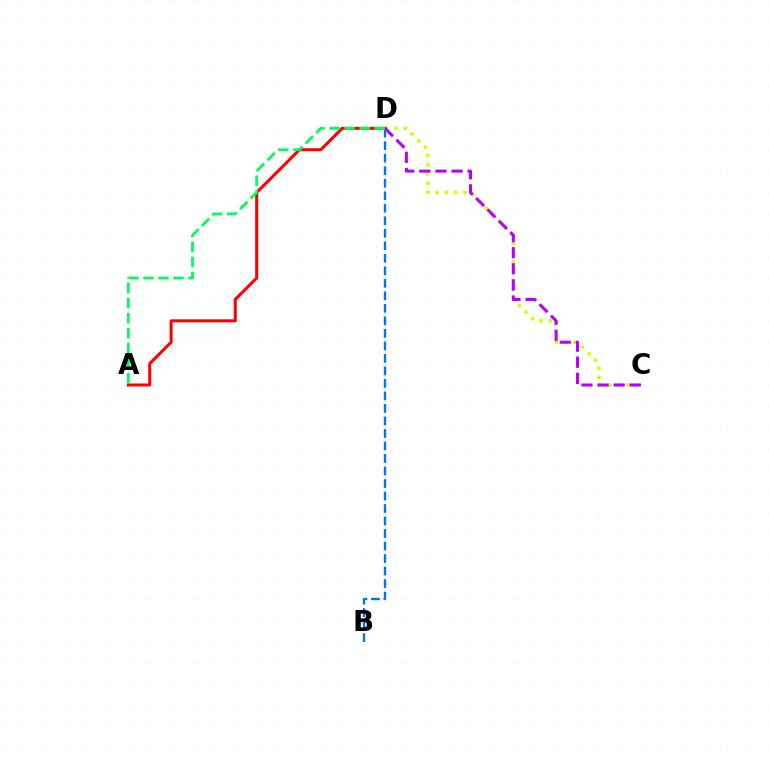{('C', 'D'): [{'color': '#d1ff00', 'line_style': 'dotted', 'thickness': 2.52}, {'color': '#b900ff', 'line_style': 'dashed', 'thickness': 2.19}], ('A', 'D'): [{'color': '#ff0000', 'line_style': 'solid', 'thickness': 2.18}, {'color': '#00ff5c', 'line_style': 'dashed', 'thickness': 2.04}], ('B', 'D'): [{'color': '#0074ff', 'line_style': 'dashed', 'thickness': 1.7}]}